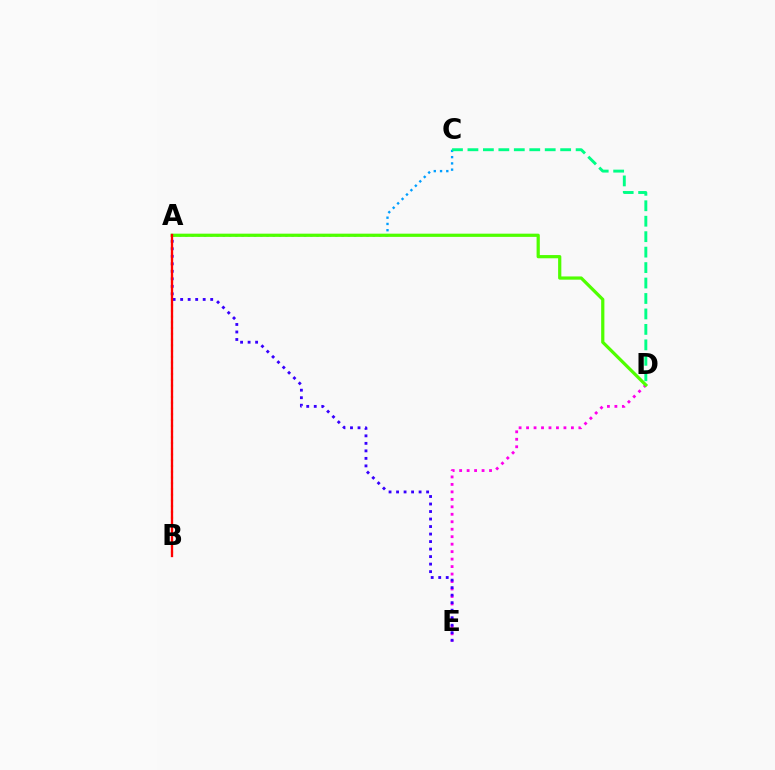{('A', 'C'): [{'color': '#009eff', 'line_style': 'dotted', 'thickness': 1.7}], ('D', 'E'): [{'color': '#ff00ed', 'line_style': 'dotted', 'thickness': 2.03}], ('C', 'D'): [{'color': '#00ff86', 'line_style': 'dashed', 'thickness': 2.1}], ('A', 'B'): [{'color': '#ffd500', 'line_style': 'dotted', 'thickness': 1.56}, {'color': '#ff0000', 'line_style': 'solid', 'thickness': 1.66}], ('A', 'E'): [{'color': '#3700ff', 'line_style': 'dotted', 'thickness': 2.04}], ('A', 'D'): [{'color': '#4fff00', 'line_style': 'solid', 'thickness': 2.32}]}